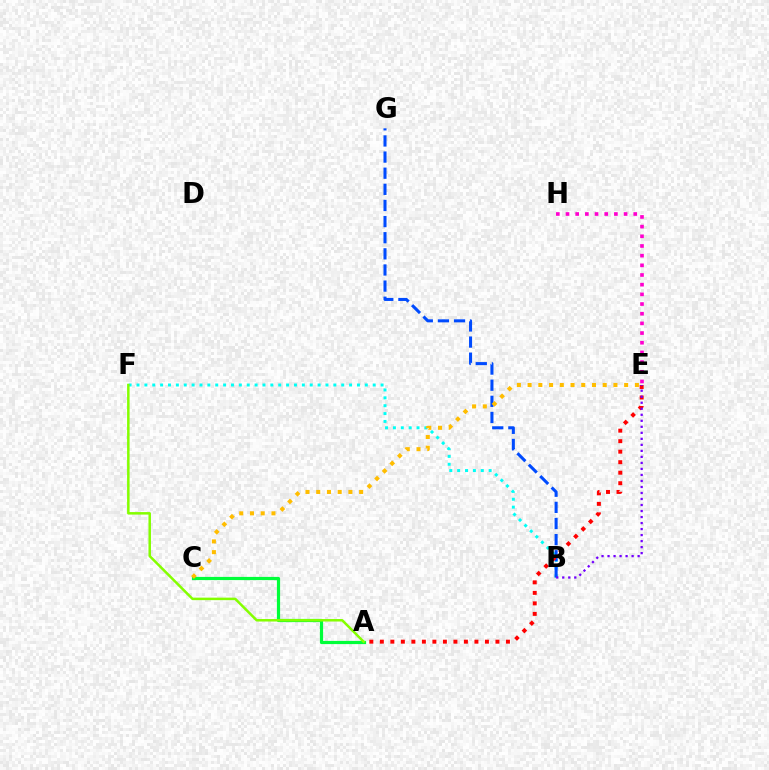{('E', 'H'): [{'color': '#ff00cf', 'line_style': 'dotted', 'thickness': 2.63}], ('A', 'C'): [{'color': '#00ff39', 'line_style': 'solid', 'thickness': 2.3}], ('B', 'F'): [{'color': '#00fff6', 'line_style': 'dotted', 'thickness': 2.14}], ('B', 'G'): [{'color': '#004bff', 'line_style': 'dashed', 'thickness': 2.19}], ('C', 'E'): [{'color': '#ffbd00', 'line_style': 'dotted', 'thickness': 2.91}], ('A', 'F'): [{'color': '#84ff00', 'line_style': 'solid', 'thickness': 1.8}], ('A', 'E'): [{'color': '#ff0000', 'line_style': 'dotted', 'thickness': 2.86}], ('B', 'E'): [{'color': '#7200ff', 'line_style': 'dotted', 'thickness': 1.63}]}